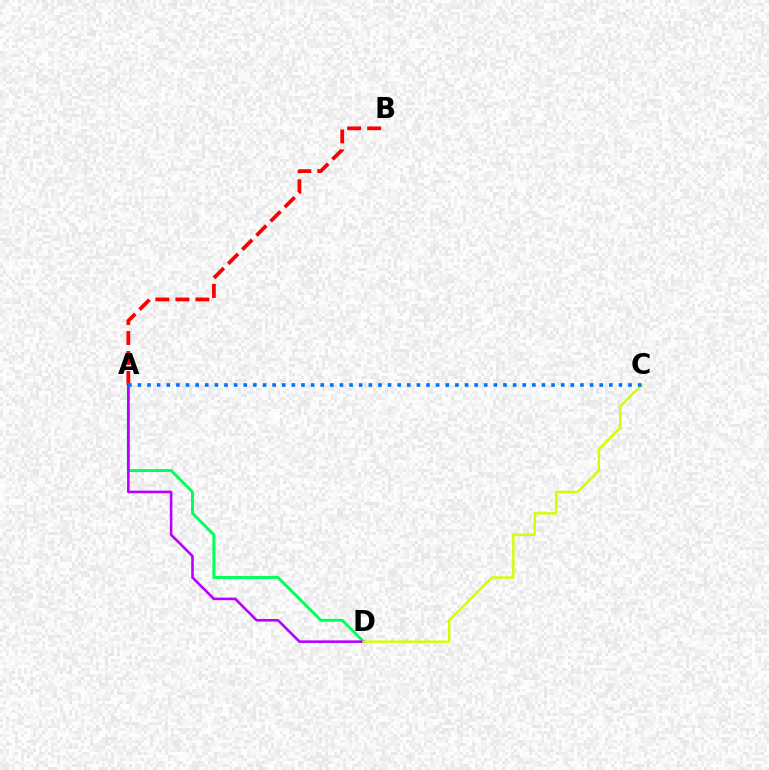{('A', 'B'): [{'color': '#ff0000', 'line_style': 'dashed', 'thickness': 2.72}], ('A', 'D'): [{'color': '#00ff5c', 'line_style': 'solid', 'thickness': 2.11}, {'color': '#b900ff', 'line_style': 'solid', 'thickness': 1.87}], ('C', 'D'): [{'color': '#d1ff00', 'line_style': 'solid', 'thickness': 1.74}], ('A', 'C'): [{'color': '#0074ff', 'line_style': 'dotted', 'thickness': 2.61}]}